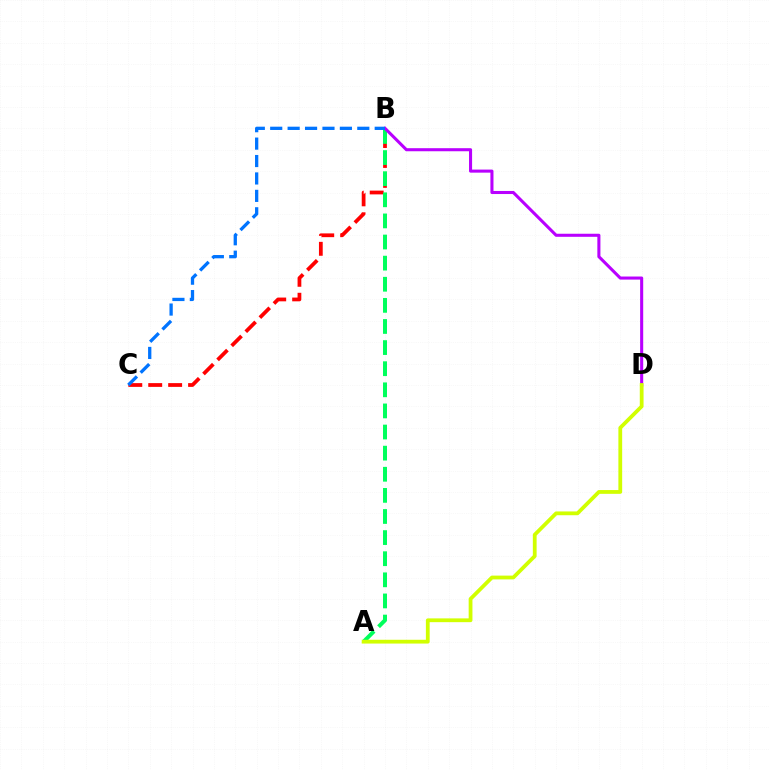{('B', 'C'): [{'color': '#ff0000', 'line_style': 'dashed', 'thickness': 2.71}, {'color': '#0074ff', 'line_style': 'dashed', 'thickness': 2.37}], ('A', 'B'): [{'color': '#00ff5c', 'line_style': 'dashed', 'thickness': 2.87}], ('B', 'D'): [{'color': '#b900ff', 'line_style': 'solid', 'thickness': 2.21}], ('A', 'D'): [{'color': '#d1ff00', 'line_style': 'solid', 'thickness': 2.72}]}